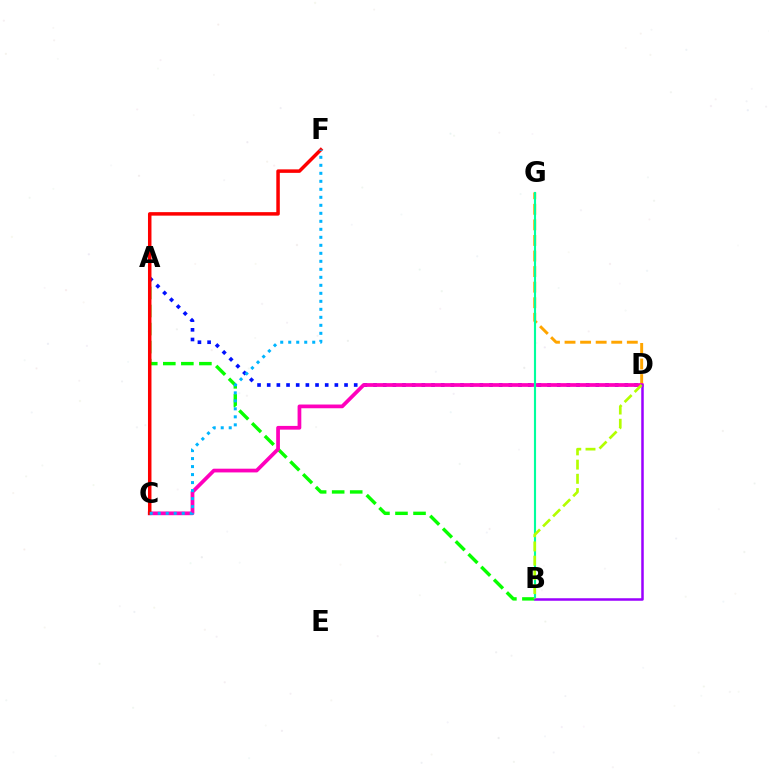{('A', 'B'): [{'color': '#08ff00', 'line_style': 'dashed', 'thickness': 2.45}], ('A', 'D'): [{'color': '#0010ff', 'line_style': 'dotted', 'thickness': 2.63}], ('D', 'G'): [{'color': '#ffa500', 'line_style': 'dashed', 'thickness': 2.12}], ('C', 'D'): [{'color': '#ff00bd', 'line_style': 'solid', 'thickness': 2.69}], ('B', 'G'): [{'color': '#00ff9d', 'line_style': 'solid', 'thickness': 1.54}], ('B', 'D'): [{'color': '#9b00ff', 'line_style': 'solid', 'thickness': 1.81}, {'color': '#b3ff00', 'line_style': 'dashed', 'thickness': 1.93}], ('C', 'F'): [{'color': '#ff0000', 'line_style': 'solid', 'thickness': 2.52}, {'color': '#00b5ff', 'line_style': 'dotted', 'thickness': 2.17}]}